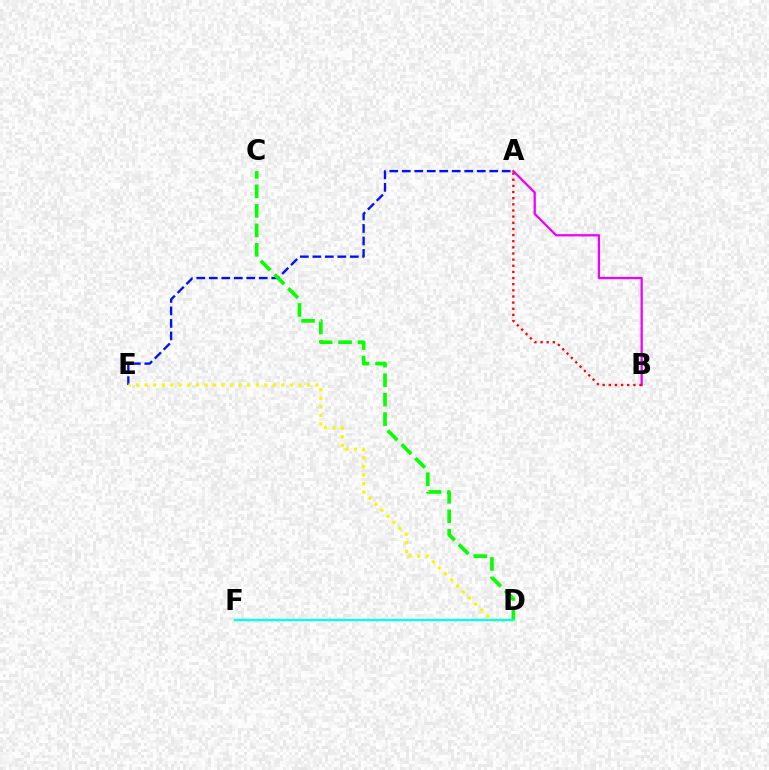{('A', 'E'): [{'color': '#0010ff', 'line_style': 'dashed', 'thickness': 1.7}], ('A', 'B'): [{'color': '#ee00ff', 'line_style': 'solid', 'thickness': 1.63}, {'color': '#ff0000', 'line_style': 'dotted', 'thickness': 1.67}], ('D', 'E'): [{'color': '#fcf500', 'line_style': 'dotted', 'thickness': 2.32}], ('C', 'D'): [{'color': '#08ff00', 'line_style': 'dashed', 'thickness': 2.65}], ('D', 'F'): [{'color': '#00fff6', 'line_style': 'solid', 'thickness': 1.64}]}